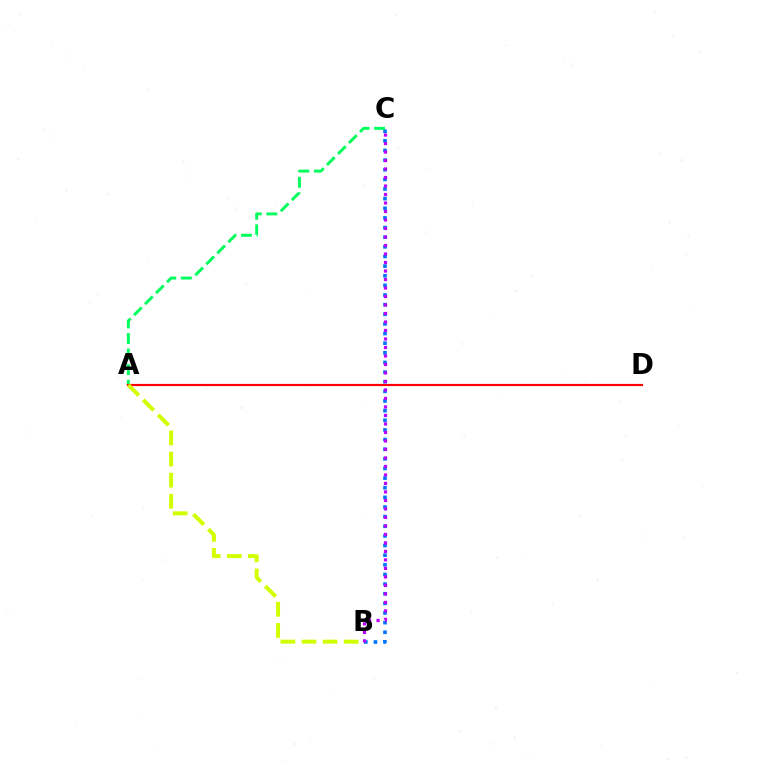{('B', 'C'): [{'color': '#0074ff', 'line_style': 'dotted', 'thickness': 2.62}, {'color': '#b900ff', 'line_style': 'dotted', 'thickness': 2.31}], ('A', 'C'): [{'color': '#00ff5c', 'line_style': 'dashed', 'thickness': 2.12}], ('A', 'D'): [{'color': '#ff0000', 'line_style': 'solid', 'thickness': 1.56}], ('A', 'B'): [{'color': '#d1ff00', 'line_style': 'dashed', 'thickness': 2.87}]}